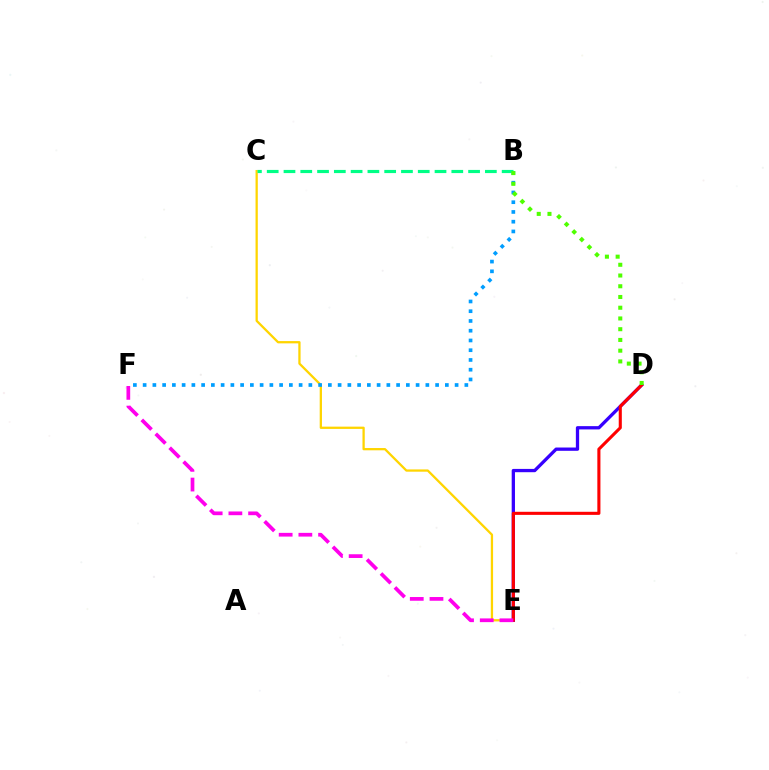{('C', 'E'): [{'color': '#ffd500', 'line_style': 'solid', 'thickness': 1.64}], ('B', 'F'): [{'color': '#009eff', 'line_style': 'dotted', 'thickness': 2.65}], ('D', 'E'): [{'color': '#3700ff', 'line_style': 'solid', 'thickness': 2.37}, {'color': '#ff0000', 'line_style': 'solid', 'thickness': 2.22}], ('E', 'F'): [{'color': '#ff00ed', 'line_style': 'dashed', 'thickness': 2.68}], ('B', 'C'): [{'color': '#00ff86', 'line_style': 'dashed', 'thickness': 2.28}], ('B', 'D'): [{'color': '#4fff00', 'line_style': 'dotted', 'thickness': 2.92}]}